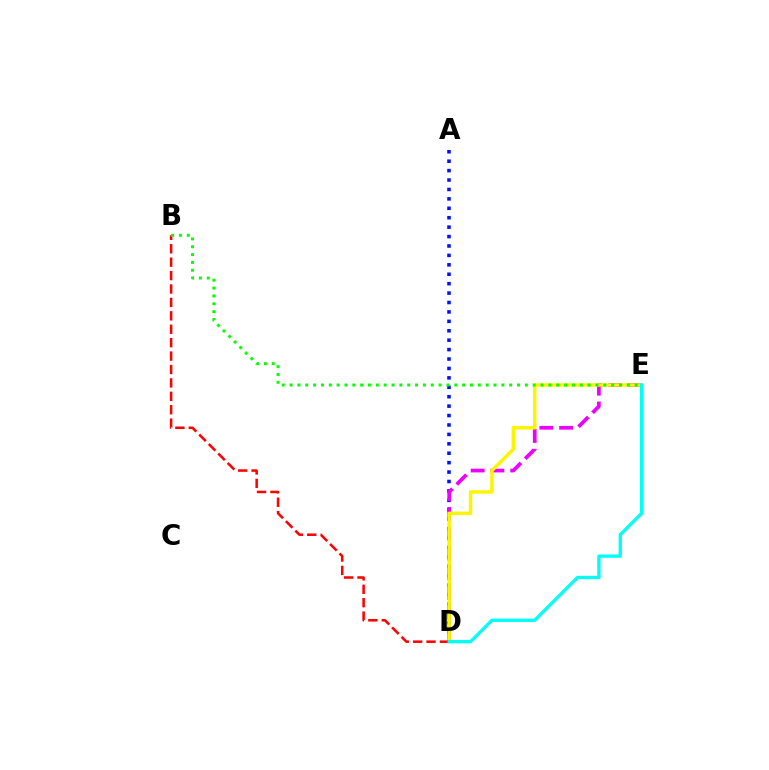{('A', 'D'): [{'color': '#0010ff', 'line_style': 'dotted', 'thickness': 2.56}], ('D', 'E'): [{'color': '#ee00ff', 'line_style': 'dashed', 'thickness': 2.69}, {'color': '#fcf500', 'line_style': 'solid', 'thickness': 2.49}, {'color': '#00fff6', 'line_style': 'solid', 'thickness': 2.39}], ('B', 'D'): [{'color': '#ff0000', 'line_style': 'dashed', 'thickness': 1.82}], ('B', 'E'): [{'color': '#08ff00', 'line_style': 'dotted', 'thickness': 2.13}]}